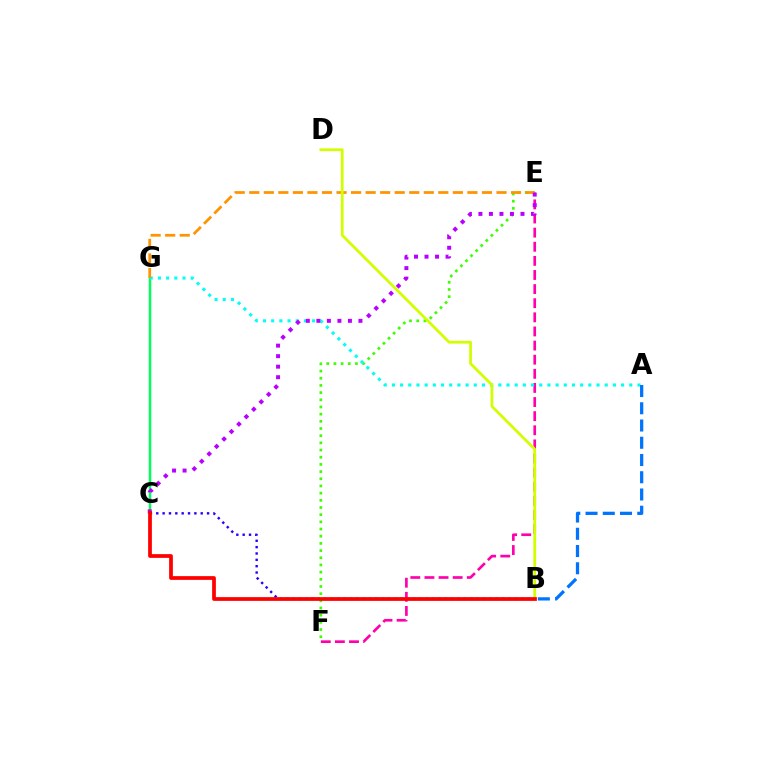{('E', 'F'): [{'color': '#3dff00', 'line_style': 'dotted', 'thickness': 1.95}, {'color': '#ff00ac', 'line_style': 'dashed', 'thickness': 1.92}], ('C', 'G'): [{'color': '#00ff5c', 'line_style': 'solid', 'thickness': 1.79}], ('B', 'C'): [{'color': '#2500ff', 'line_style': 'dotted', 'thickness': 1.73}, {'color': '#ff0000', 'line_style': 'solid', 'thickness': 2.69}], ('A', 'G'): [{'color': '#00fff6', 'line_style': 'dotted', 'thickness': 2.22}], ('A', 'B'): [{'color': '#0074ff', 'line_style': 'dashed', 'thickness': 2.34}], ('E', 'G'): [{'color': '#ff9400', 'line_style': 'dashed', 'thickness': 1.98}], ('C', 'E'): [{'color': '#b900ff', 'line_style': 'dotted', 'thickness': 2.86}], ('B', 'D'): [{'color': '#d1ff00', 'line_style': 'solid', 'thickness': 1.99}]}